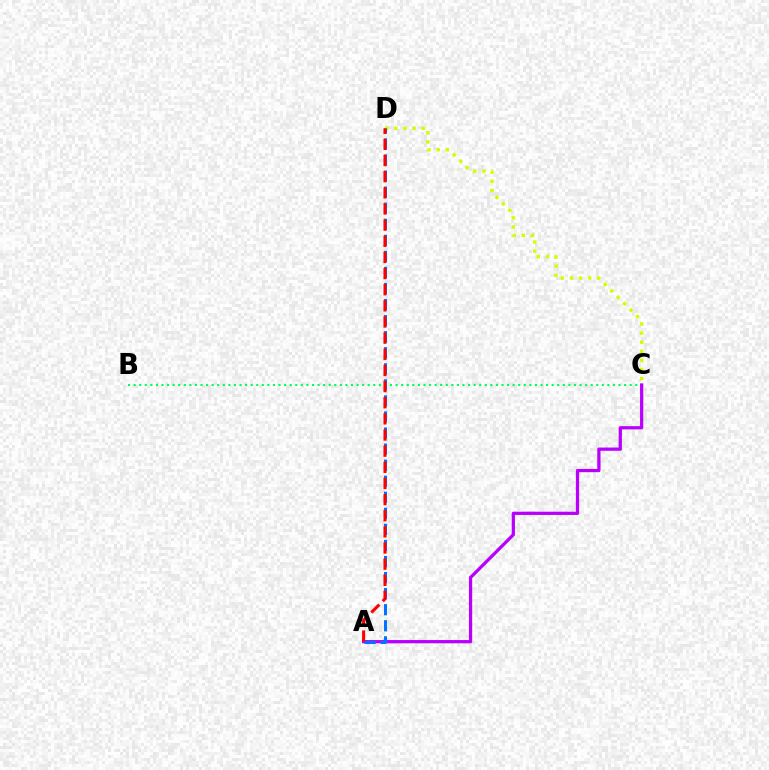{('B', 'C'): [{'color': '#00ff5c', 'line_style': 'dotted', 'thickness': 1.51}], ('C', 'D'): [{'color': '#d1ff00', 'line_style': 'dotted', 'thickness': 2.47}], ('A', 'C'): [{'color': '#b900ff', 'line_style': 'solid', 'thickness': 2.34}], ('A', 'D'): [{'color': '#0074ff', 'line_style': 'dashed', 'thickness': 2.18}, {'color': '#ff0000', 'line_style': 'dashed', 'thickness': 2.19}]}